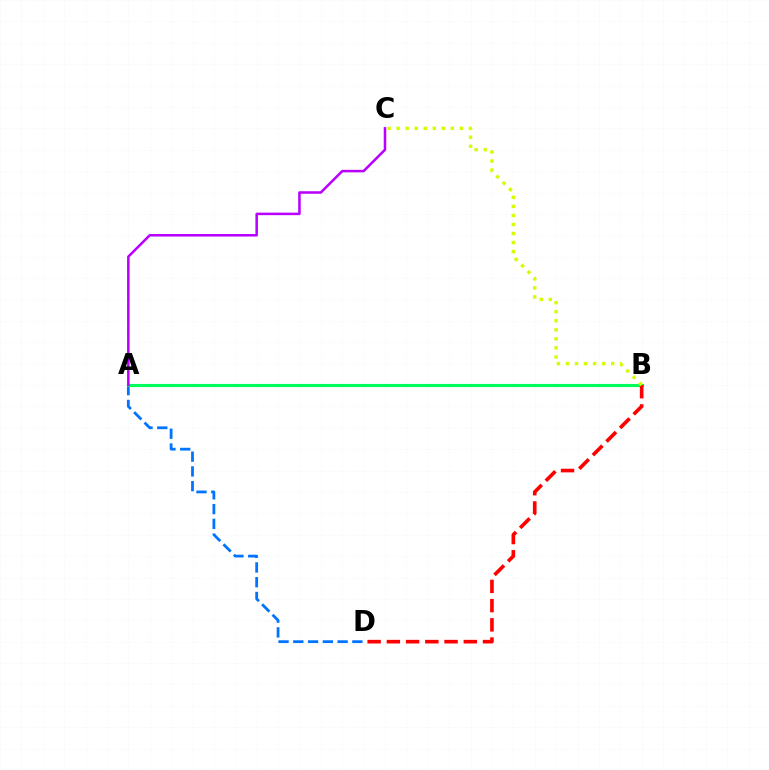{('A', 'D'): [{'color': '#0074ff', 'line_style': 'dashed', 'thickness': 2.01}], ('A', 'B'): [{'color': '#00ff5c', 'line_style': 'solid', 'thickness': 2.24}], ('A', 'C'): [{'color': '#b900ff', 'line_style': 'solid', 'thickness': 1.82}], ('B', 'D'): [{'color': '#ff0000', 'line_style': 'dashed', 'thickness': 2.61}], ('B', 'C'): [{'color': '#d1ff00', 'line_style': 'dotted', 'thickness': 2.46}]}